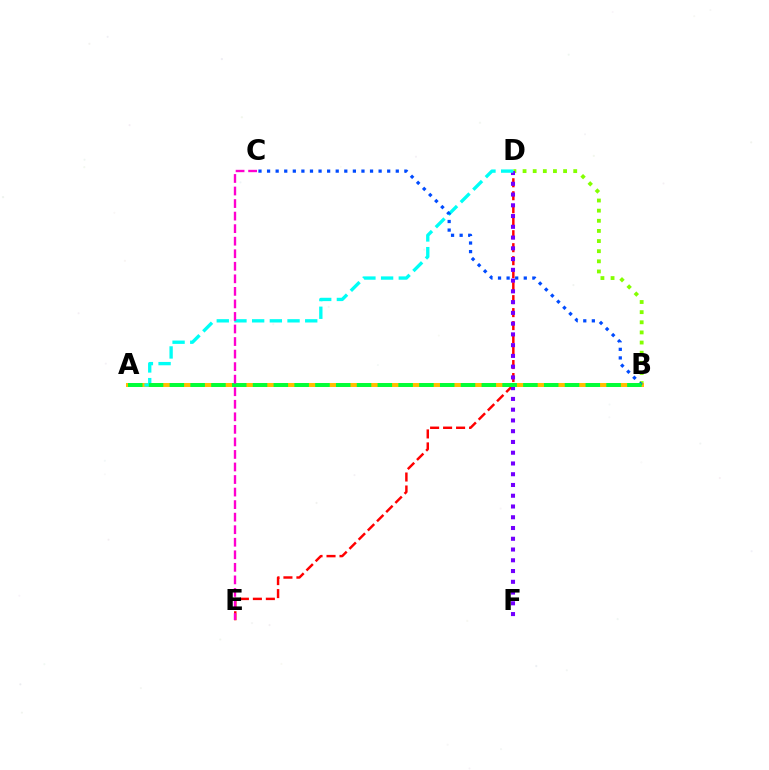{('D', 'E'): [{'color': '#ff0000', 'line_style': 'dashed', 'thickness': 1.76}], ('B', 'D'): [{'color': '#84ff00', 'line_style': 'dotted', 'thickness': 2.75}], ('D', 'F'): [{'color': '#7200ff', 'line_style': 'dotted', 'thickness': 2.92}], ('A', 'B'): [{'color': '#ffbd00', 'line_style': 'solid', 'thickness': 2.86}, {'color': '#00ff39', 'line_style': 'dashed', 'thickness': 2.83}], ('A', 'D'): [{'color': '#00fff6', 'line_style': 'dashed', 'thickness': 2.4}], ('B', 'C'): [{'color': '#004bff', 'line_style': 'dotted', 'thickness': 2.33}], ('C', 'E'): [{'color': '#ff00cf', 'line_style': 'dashed', 'thickness': 1.7}]}